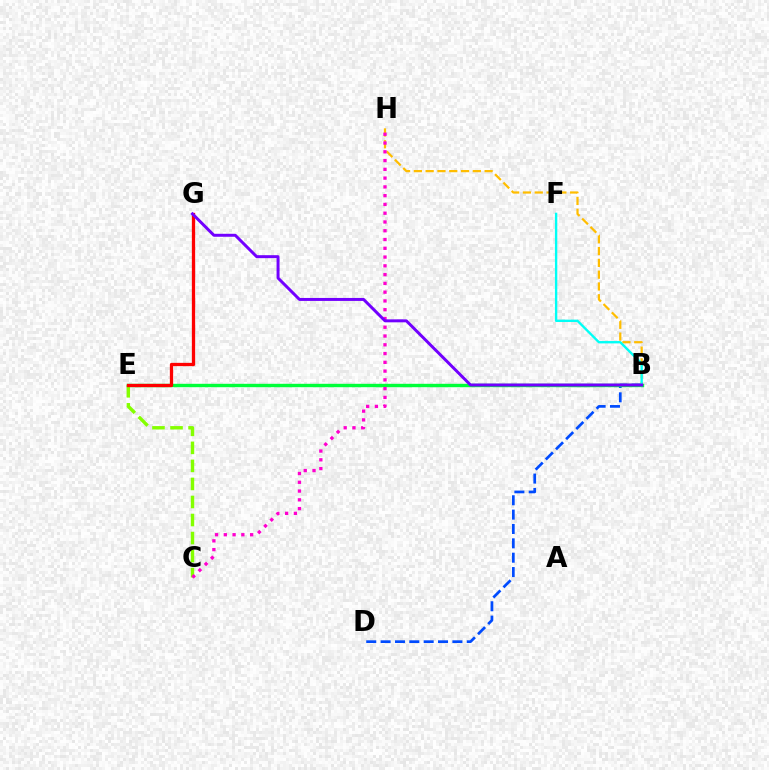{('B', 'D'): [{'color': '#004bff', 'line_style': 'dashed', 'thickness': 1.95}], ('B', 'H'): [{'color': '#ffbd00', 'line_style': 'dashed', 'thickness': 1.6}], ('B', 'E'): [{'color': '#00ff39', 'line_style': 'solid', 'thickness': 2.45}], ('B', 'F'): [{'color': '#00fff6', 'line_style': 'solid', 'thickness': 1.7}], ('C', 'E'): [{'color': '#84ff00', 'line_style': 'dashed', 'thickness': 2.45}], ('C', 'H'): [{'color': '#ff00cf', 'line_style': 'dotted', 'thickness': 2.38}], ('E', 'G'): [{'color': '#ff0000', 'line_style': 'solid', 'thickness': 2.37}], ('B', 'G'): [{'color': '#7200ff', 'line_style': 'solid', 'thickness': 2.14}]}